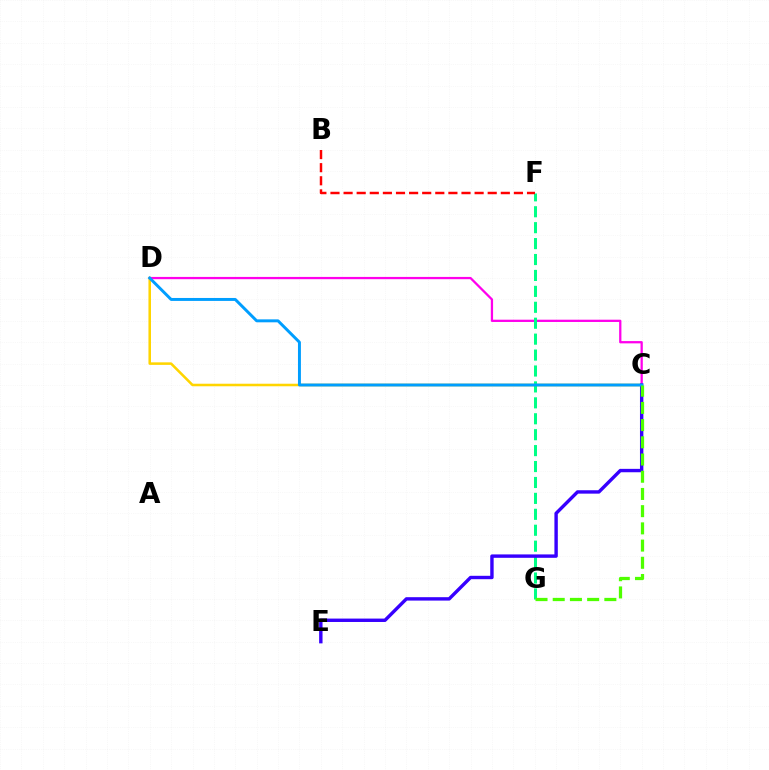{('C', 'D'): [{'color': '#ff00ed', 'line_style': 'solid', 'thickness': 1.63}, {'color': '#ffd500', 'line_style': 'solid', 'thickness': 1.83}, {'color': '#009eff', 'line_style': 'solid', 'thickness': 2.12}], ('F', 'G'): [{'color': '#00ff86', 'line_style': 'dashed', 'thickness': 2.16}], ('B', 'F'): [{'color': '#ff0000', 'line_style': 'dashed', 'thickness': 1.78}], ('C', 'E'): [{'color': '#3700ff', 'line_style': 'solid', 'thickness': 2.45}], ('C', 'G'): [{'color': '#4fff00', 'line_style': 'dashed', 'thickness': 2.34}]}